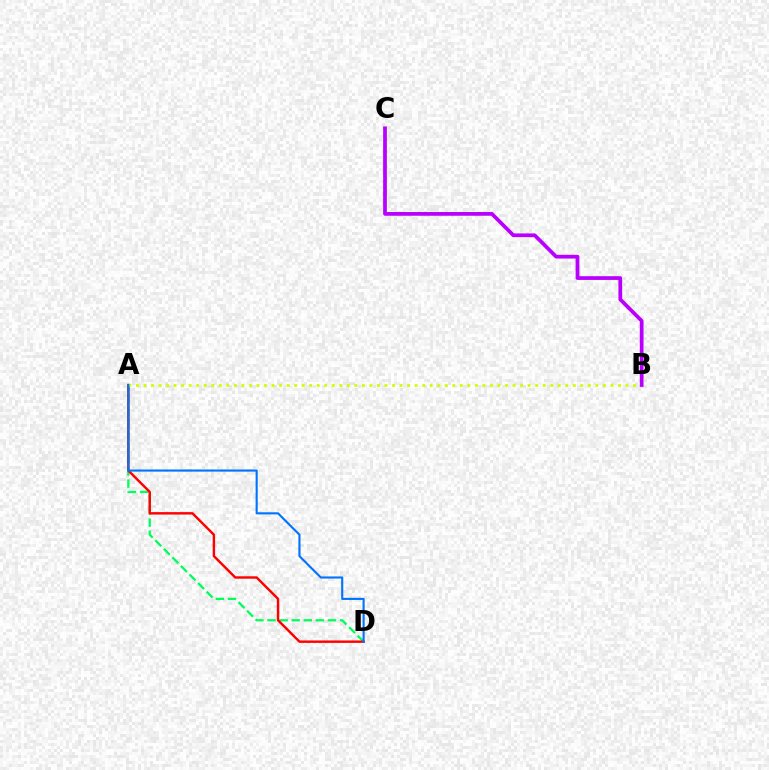{('A', 'D'): [{'color': '#00ff5c', 'line_style': 'dashed', 'thickness': 1.64}, {'color': '#ff0000', 'line_style': 'solid', 'thickness': 1.74}, {'color': '#0074ff', 'line_style': 'solid', 'thickness': 1.52}], ('A', 'B'): [{'color': '#d1ff00', 'line_style': 'dotted', 'thickness': 2.05}], ('B', 'C'): [{'color': '#b900ff', 'line_style': 'solid', 'thickness': 2.69}]}